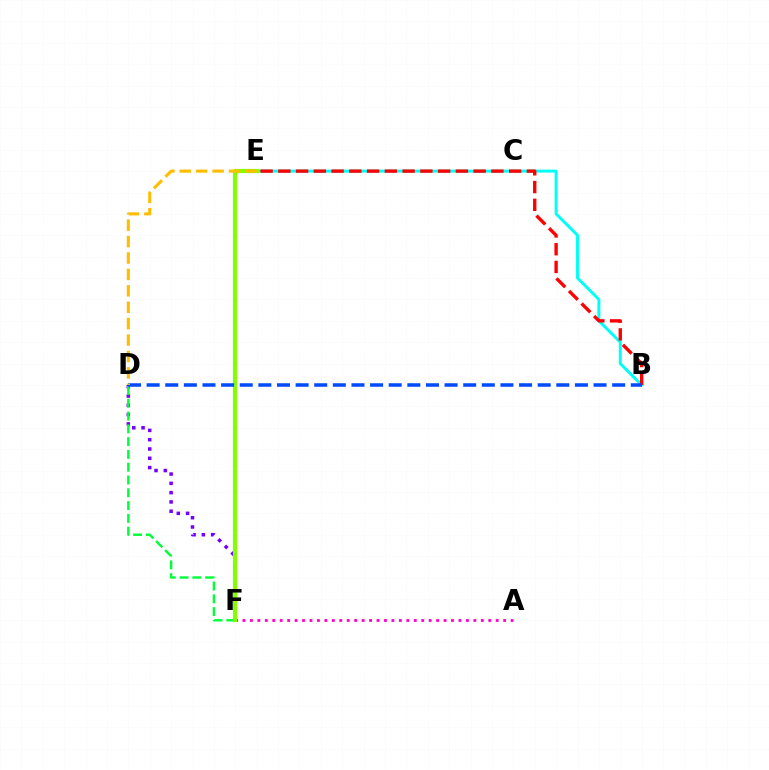{('B', 'E'): [{'color': '#00fff6', 'line_style': 'solid', 'thickness': 2.12}, {'color': '#ff0000', 'line_style': 'dashed', 'thickness': 2.41}], ('D', 'F'): [{'color': '#7200ff', 'line_style': 'dotted', 'thickness': 2.52}, {'color': '#00ff39', 'line_style': 'dashed', 'thickness': 1.74}], ('A', 'F'): [{'color': '#ff00cf', 'line_style': 'dotted', 'thickness': 2.02}], ('E', 'F'): [{'color': '#84ff00', 'line_style': 'solid', 'thickness': 2.99}], ('B', 'D'): [{'color': '#004bff', 'line_style': 'dashed', 'thickness': 2.53}], ('D', 'E'): [{'color': '#ffbd00', 'line_style': 'dashed', 'thickness': 2.23}]}